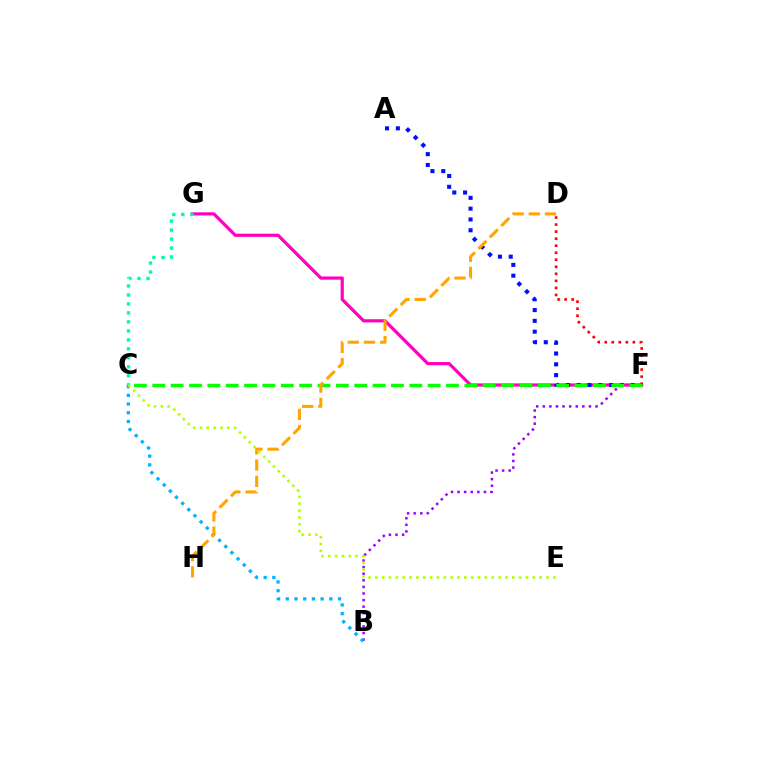{('B', 'F'): [{'color': '#9b00ff', 'line_style': 'dotted', 'thickness': 1.79}], ('F', 'G'): [{'color': '#ff00bd', 'line_style': 'solid', 'thickness': 2.29}], ('D', 'F'): [{'color': '#ff0000', 'line_style': 'dotted', 'thickness': 1.91}], ('A', 'F'): [{'color': '#0010ff', 'line_style': 'dotted', 'thickness': 2.94}], ('C', 'F'): [{'color': '#08ff00', 'line_style': 'dashed', 'thickness': 2.49}], ('B', 'C'): [{'color': '#00b5ff', 'line_style': 'dotted', 'thickness': 2.37}], ('C', 'G'): [{'color': '#00ff9d', 'line_style': 'dotted', 'thickness': 2.44}], ('D', 'H'): [{'color': '#ffa500', 'line_style': 'dashed', 'thickness': 2.2}], ('C', 'E'): [{'color': '#b3ff00', 'line_style': 'dotted', 'thickness': 1.86}]}